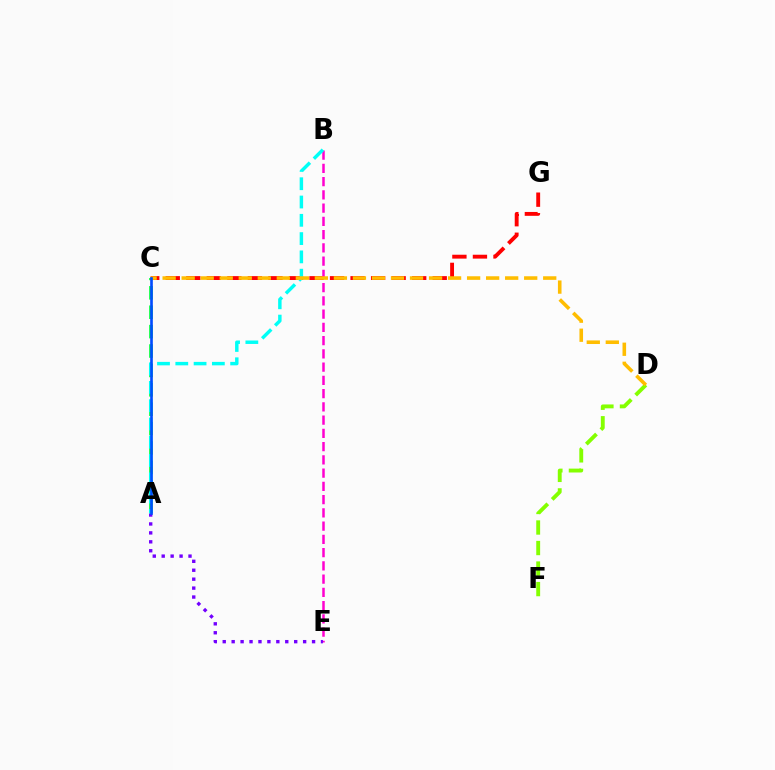{('C', 'G'): [{'color': '#ff0000', 'line_style': 'dashed', 'thickness': 2.79}], ('A', 'C'): [{'color': '#00ff39', 'line_style': 'dashed', 'thickness': 2.64}, {'color': '#004bff', 'line_style': 'solid', 'thickness': 1.91}], ('B', 'E'): [{'color': '#ff00cf', 'line_style': 'dashed', 'thickness': 1.8}], ('A', 'E'): [{'color': '#7200ff', 'line_style': 'dotted', 'thickness': 2.43}], ('A', 'B'): [{'color': '#00fff6', 'line_style': 'dashed', 'thickness': 2.48}], ('D', 'F'): [{'color': '#84ff00', 'line_style': 'dashed', 'thickness': 2.79}], ('C', 'D'): [{'color': '#ffbd00', 'line_style': 'dashed', 'thickness': 2.59}]}